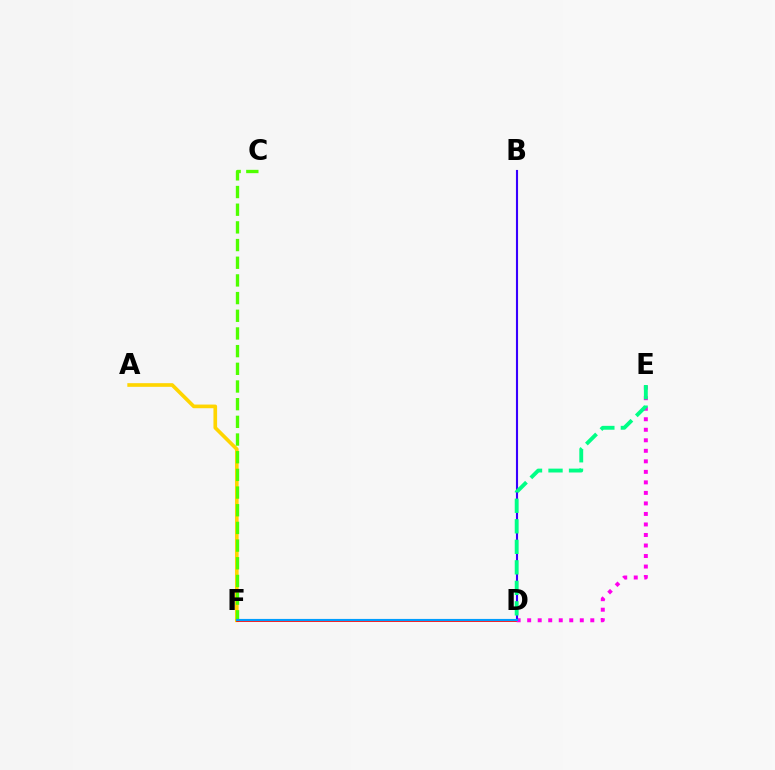{('A', 'F'): [{'color': '#ffd500', 'line_style': 'solid', 'thickness': 2.63}], ('C', 'F'): [{'color': '#4fff00', 'line_style': 'dashed', 'thickness': 2.4}], ('D', 'F'): [{'color': '#ff0000', 'line_style': 'solid', 'thickness': 1.98}, {'color': '#009eff', 'line_style': 'solid', 'thickness': 1.55}], ('D', 'E'): [{'color': '#ff00ed', 'line_style': 'dotted', 'thickness': 2.86}, {'color': '#00ff86', 'line_style': 'dashed', 'thickness': 2.79}], ('B', 'D'): [{'color': '#3700ff', 'line_style': 'solid', 'thickness': 1.52}]}